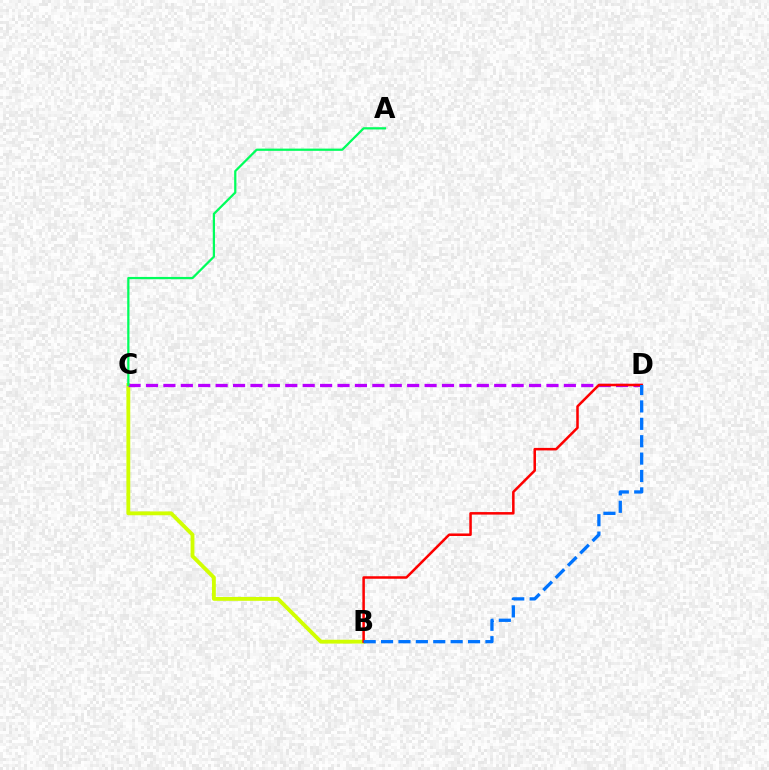{('B', 'C'): [{'color': '#d1ff00', 'line_style': 'solid', 'thickness': 2.76}], ('C', 'D'): [{'color': '#b900ff', 'line_style': 'dashed', 'thickness': 2.37}], ('B', 'D'): [{'color': '#ff0000', 'line_style': 'solid', 'thickness': 1.82}, {'color': '#0074ff', 'line_style': 'dashed', 'thickness': 2.36}], ('A', 'C'): [{'color': '#00ff5c', 'line_style': 'solid', 'thickness': 1.61}]}